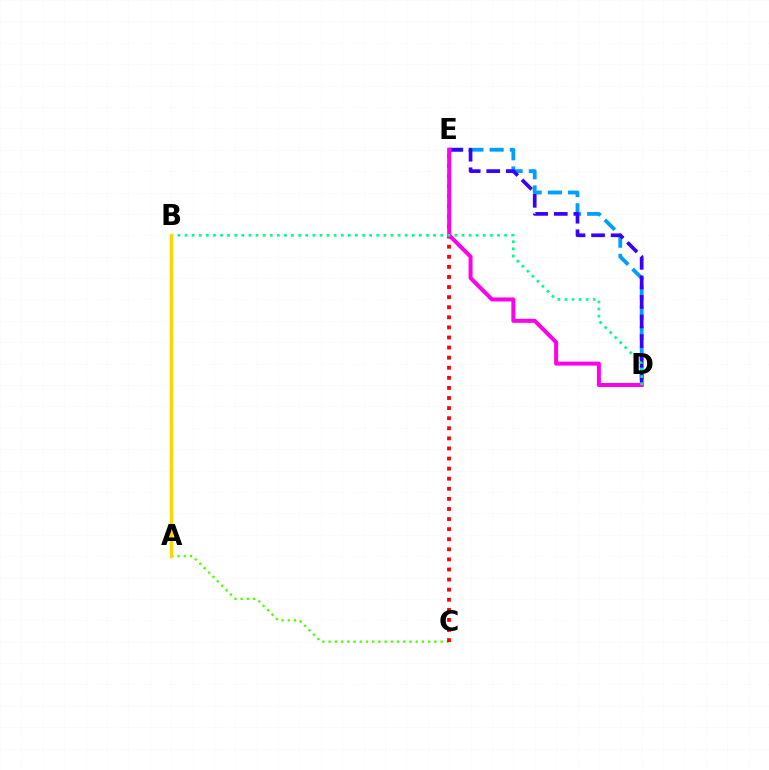{('A', 'C'): [{'color': '#4fff00', 'line_style': 'dotted', 'thickness': 1.69}], ('C', 'E'): [{'color': '#ff0000', 'line_style': 'dotted', 'thickness': 2.74}], ('D', 'E'): [{'color': '#009eff', 'line_style': 'dashed', 'thickness': 2.74}, {'color': '#3700ff', 'line_style': 'dashed', 'thickness': 2.66}, {'color': '#ff00ed', 'line_style': 'solid', 'thickness': 2.87}], ('B', 'D'): [{'color': '#00ff86', 'line_style': 'dotted', 'thickness': 1.93}], ('A', 'B'): [{'color': '#ffd500', 'line_style': 'solid', 'thickness': 2.41}]}